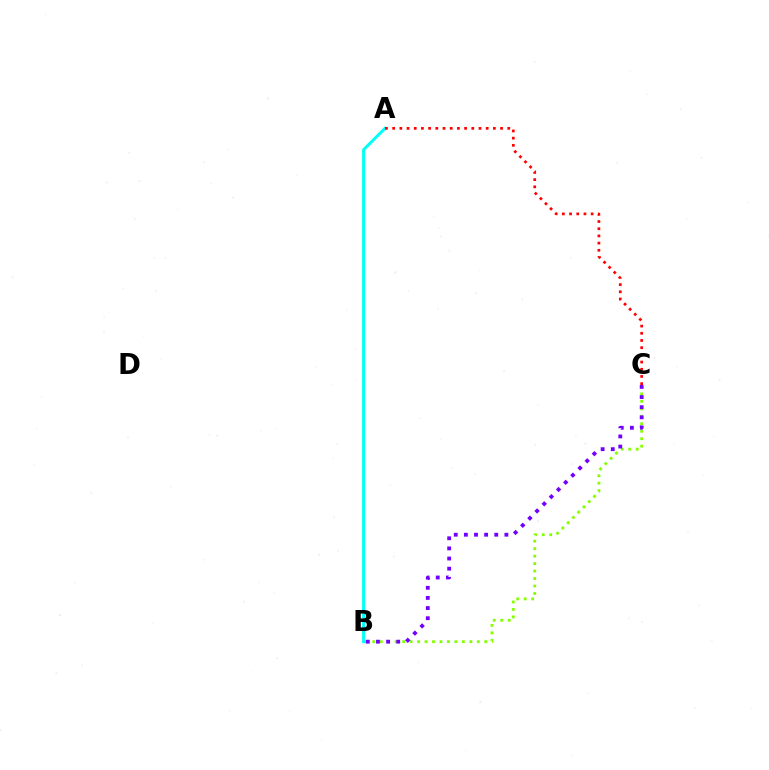{('B', 'C'): [{'color': '#84ff00', 'line_style': 'dotted', 'thickness': 2.03}, {'color': '#7200ff', 'line_style': 'dotted', 'thickness': 2.75}], ('A', 'B'): [{'color': '#00fff6', 'line_style': 'solid', 'thickness': 2.16}], ('A', 'C'): [{'color': '#ff0000', 'line_style': 'dotted', 'thickness': 1.95}]}